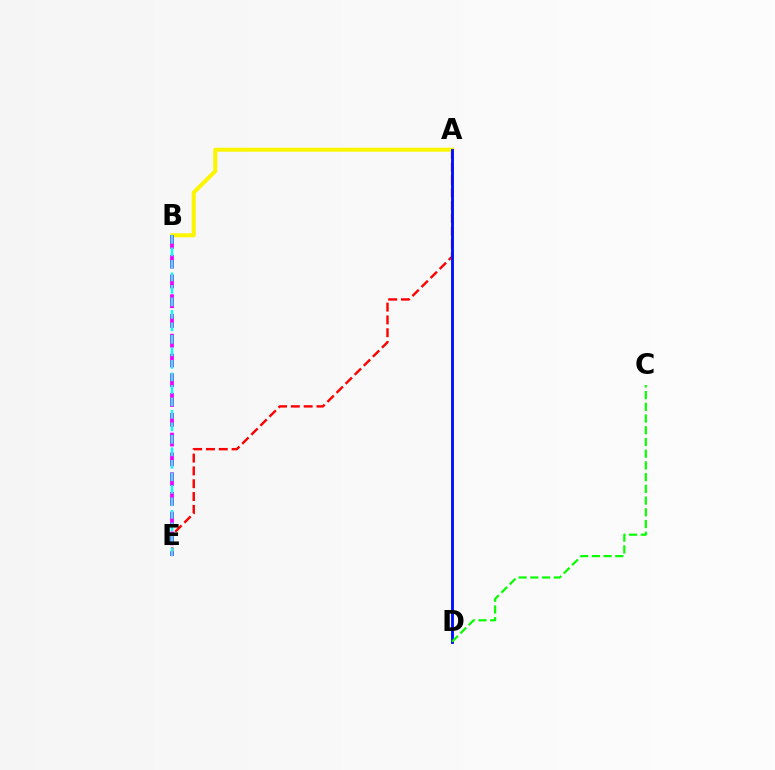{('A', 'E'): [{'color': '#ff0000', 'line_style': 'dashed', 'thickness': 1.74}], ('A', 'B'): [{'color': '#fcf500', 'line_style': 'solid', 'thickness': 2.89}], ('B', 'E'): [{'color': '#ee00ff', 'line_style': 'dashed', 'thickness': 2.69}, {'color': '#00fff6', 'line_style': 'dashed', 'thickness': 1.7}], ('A', 'D'): [{'color': '#0010ff', 'line_style': 'solid', 'thickness': 2.07}], ('C', 'D'): [{'color': '#08ff00', 'line_style': 'dashed', 'thickness': 1.59}]}